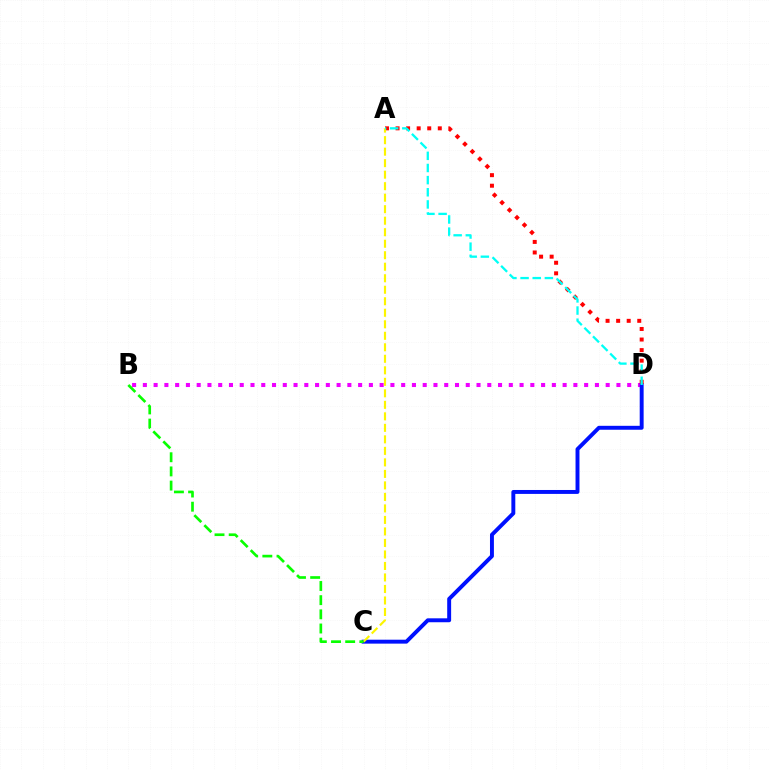{('B', 'D'): [{'color': '#ee00ff', 'line_style': 'dotted', 'thickness': 2.92}], ('C', 'D'): [{'color': '#0010ff', 'line_style': 'solid', 'thickness': 2.83}], ('A', 'D'): [{'color': '#ff0000', 'line_style': 'dotted', 'thickness': 2.87}, {'color': '#00fff6', 'line_style': 'dashed', 'thickness': 1.65}], ('A', 'C'): [{'color': '#fcf500', 'line_style': 'dashed', 'thickness': 1.56}], ('B', 'C'): [{'color': '#08ff00', 'line_style': 'dashed', 'thickness': 1.92}]}